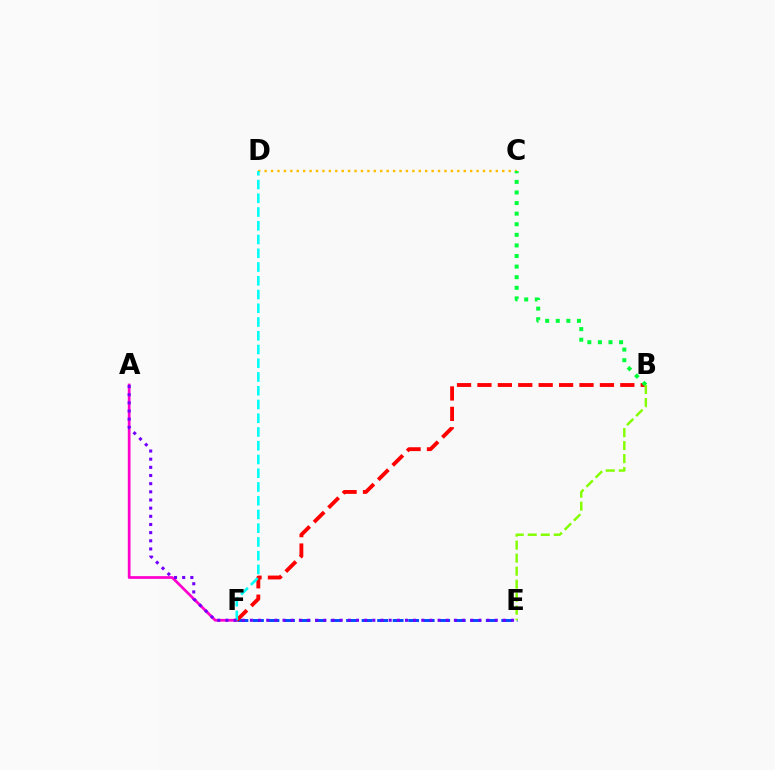{('A', 'F'): [{'color': '#ff00cf', 'line_style': 'solid', 'thickness': 1.96}], ('C', 'D'): [{'color': '#ffbd00', 'line_style': 'dotted', 'thickness': 1.75}], ('E', 'F'): [{'color': '#004bff', 'line_style': 'dashed', 'thickness': 2.11}], ('B', 'F'): [{'color': '#ff0000', 'line_style': 'dashed', 'thickness': 2.77}], ('B', 'C'): [{'color': '#00ff39', 'line_style': 'dotted', 'thickness': 2.88}], ('D', 'F'): [{'color': '#00fff6', 'line_style': 'dashed', 'thickness': 1.87}], ('A', 'E'): [{'color': '#7200ff', 'line_style': 'dotted', 'thickness': 2.22}], ('B', 'E'): [{'color': '#84ff00', 'line_style': 'dashed', 'thickness': 1.77}]}